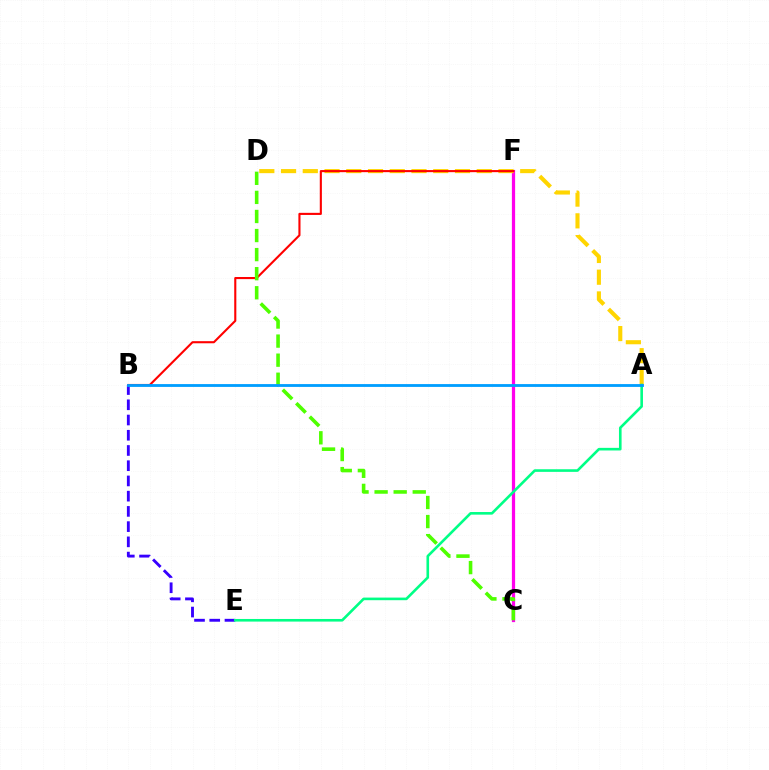{('C', 'F'): [{'color': '#ff00ed', 'line_style': 'solid', 'thickness': 2.33}], ('A', 'D'): [{'color': '#ffd500', 'line_style': 'dashed', 'thickness': 2.95}], ('B', 'F'): [{'color': '#ff0000', 'line_style': 'solid', 'thickness': 1.52}], ('B', 'E'): [{'color': '#3700ff', 'line_style': 'dashed', 'thickness': 2.07}], ('C', 'D'): [{'color': '#4fff00', 'line_style': 'dashed', 'thickness': 2.59}], ('A', 'E'): [{'color': '#00ff86', 'line_style': 'solid', 'thickness': 1.88}], ('A', 'B'): [{'color': '#009eff', 'line_style': 'solid', 'thickness': 2.04}]}